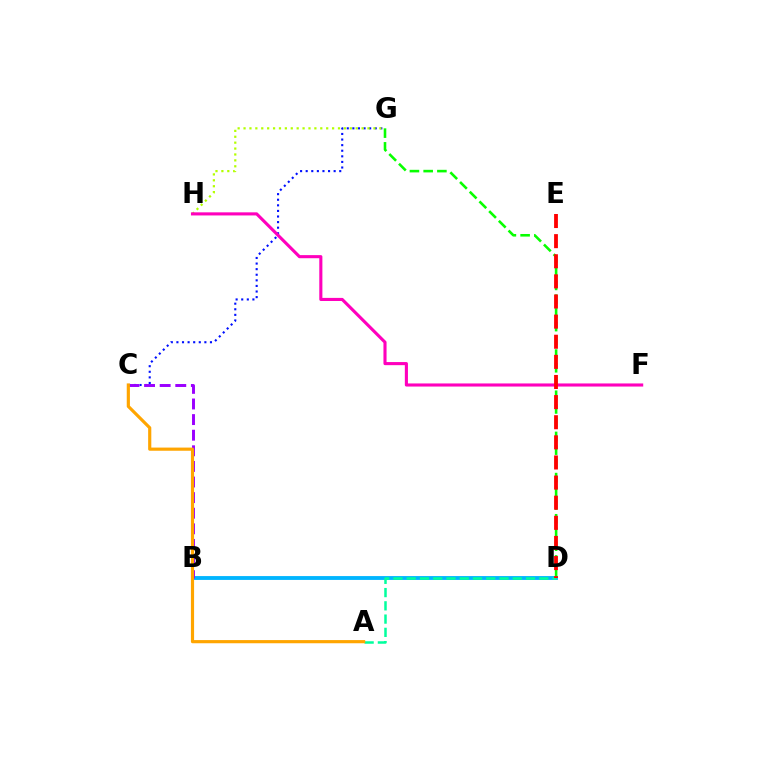{('C', 'G'): [{'color': '#0010ff', 'line_style': 'dotted', 'thickness': 1.52}], ('G', 'H'): [{'color': '#b3ff00', 'line_style': 'dotted', 'thickness': 1.6}], ('B', 'D'): [{'color': '#00b5ff', 'line_style': 'solid', 'thickness': 2.77}], ('D', 'G'): [{'color': '#08ff00', 'line_style': 'dashed', 'thickness': 1.86}], ('A', 'D'): [{'color': '#00ff9d', 'line_style': 'dashed', 'thickness': 1.8}], ('F', 'H'): [{'color': '#ff00bd', 'line_style': 'solid', 'thickness': 2.23}], ('B', 'C'): [{'color': '#9b00ff', 'line_style': 'dashed', 'thickness': 2.12}], ('A', 'C'): [{'color': '#ffa500', 'line_style': 'solid', 'thickness': 2.28}], ('D', 'E'): [{'color': '#ff0000', 'line_style': 'dashed', 'thickness': 2.73}]}